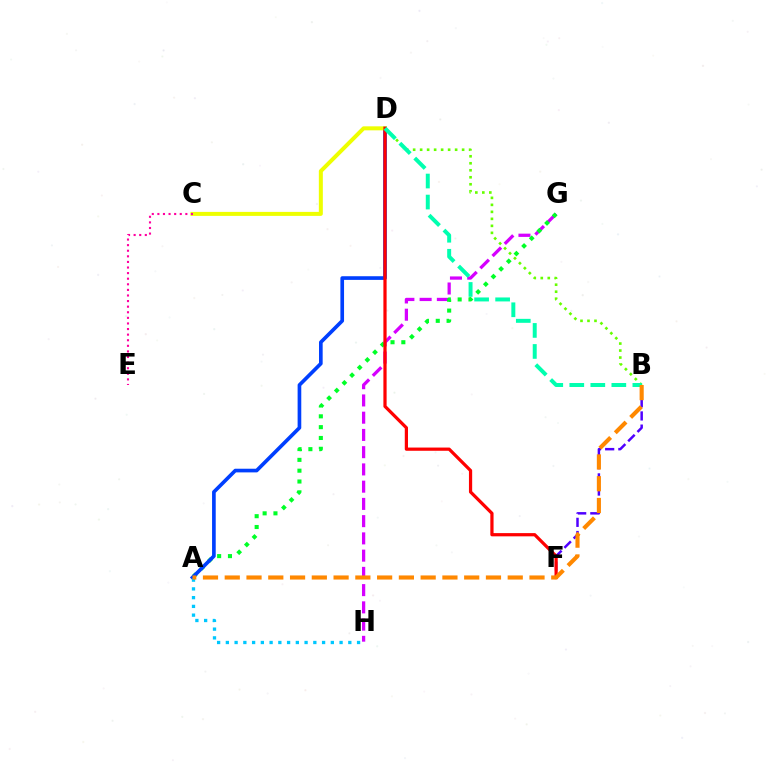{('G', 'H'): [{'color': '#d600ff', 'line_style': 'dashed', 'thickness': 2.34}], ('A', 'G'): [{'color': '#00ff27', 'line_style': 'dotted', 'thickness': 2.94}], ('B', 'F'): [{'color': '#4f00ff', 'line_style': 'dashed', 'thickness': 1.79}], ('A', 'D'): [{'color': '#003fff', 'line_style': 'solid', 'thickness': 2.63}], ('C', 'D'): [{'color': '#eeff00', 'line_style': 'solid', 'thickness': 2.88}], ('D', 'F'): [{'color': '#ff0000', 'line_style': 'solid', 'thickness': 2.32}], ('A', 'H'): [{'color': '#00c7ff', 'line_style': 'dotted', 'thickness': 2.38}], ('B', 'D'): [{'color': '#66ff00', 'line_style': 'dotted', 'thickness': 1.9}, {'color': '#00ffaf', 'line_style': 'dashed', 'thickness': 2.86}], ('C', 'E'): [{'color': '#ff00a0', 'line_style': 'dotted', 'thickness': 1.52}], ('A', 'B'): [{'color': '#ff8800', 'line_style': 'dashed', 'thickness': 2.96}]}